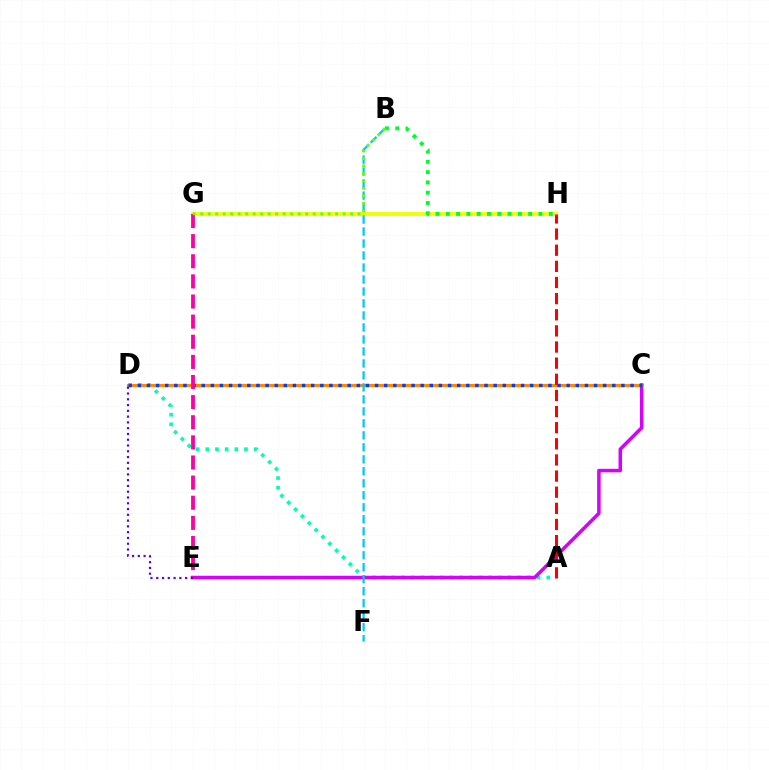{('A', 'D'): [{'color': '#00ffaf', 'line_style': 'dotted', 'thickness': 2.63}], ('C', 'E'): [{'color': '#d600ff', 'line_style': 'solid', 'thickness': 2.52}], ('G', 'H'): [{'color': '#eeff00', 'line_style': 'solid', 'thickness': 2.75}], ('C', 'D'): [{'color': '#ff8800', 'line_style': 'solid', 'thickness': 2.26}, {'color': '#003fff', 'line_style': 'dotted', 'thickness': 2.48}], ('E', 'G'): [{'color': '#ff00a0', 'line_style': 'dashed', 'thickness': 2.73}], ('B', 'H'): [{'color': '#00ff27', 'line_style': 'dotted', 'thickness': 2.8}], ('B', 'F'): [{'color': '#00c7ff', 'line_style': 'dashed', 'thickness': 1.63}], ('D', 'E'): [{'color': '#4f00ff', 'line_style': 'dotted', 'thickness': 1.57}], ('B', 'G'): [{'color': '#66ff00', 'line_style': 'dotted', 'thickness': 2.04}], ('A', 'H'): [{'color': '#ff0000', 'line_style': 'dashed', 'thickness': 2.19}]}